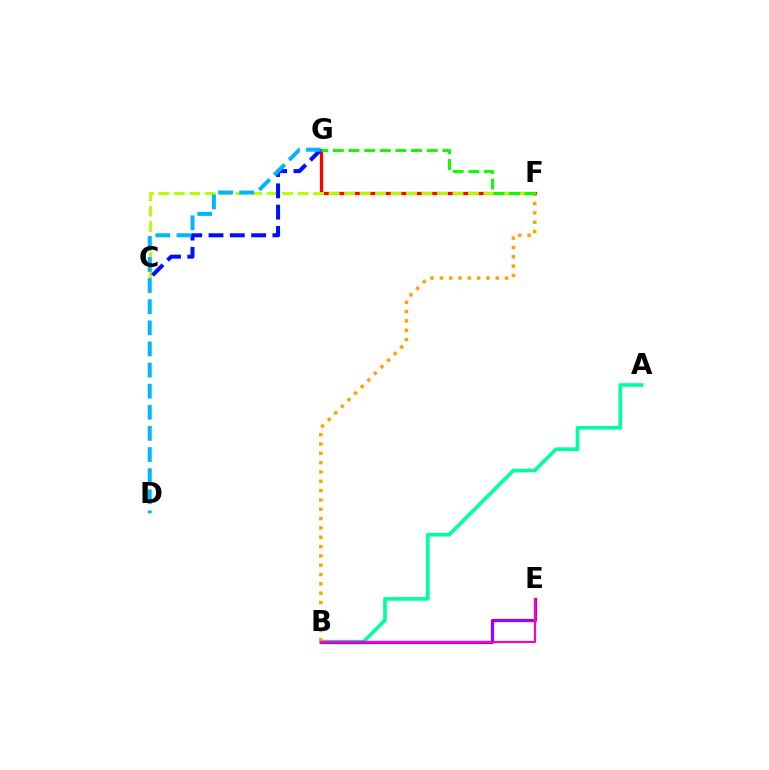{('A', 'B'): [{'color': '#00ff9d', 'line_style': 'solid', 'thickness': 2.63}], ('F', 'G'): [{'color': '#ff0000', 'line_style': 'solid', 'thickness': 2.32}, {'color': '#08ff00', 'line_style': 'dashed', 'thickness': 2.13}], ('C', 'F'): [{'color': '#b3ff00', 'line_style': 'dashed', 'thickness': 2.1}], ('C', 'G'): [{'color': '#0010ff', 'line_style': 'dashed', 'thickness': 2.89}], ('B', 'E'): [{'color': '#9b00ff', 'line_style': 'solid', 'thickness': 2.32}, {'color': '#ff00bd', 'line_style': 'solid', 'thickness': 1.57}], ('D', 'G'): [{'color': '#00b5ff', 'line_style': 'dashed', 'thickness': 2.87}], ('B', 'F'): [{'color': '#ffa500', 'line_style': 'dotted', 'thickness': 2.53}]}